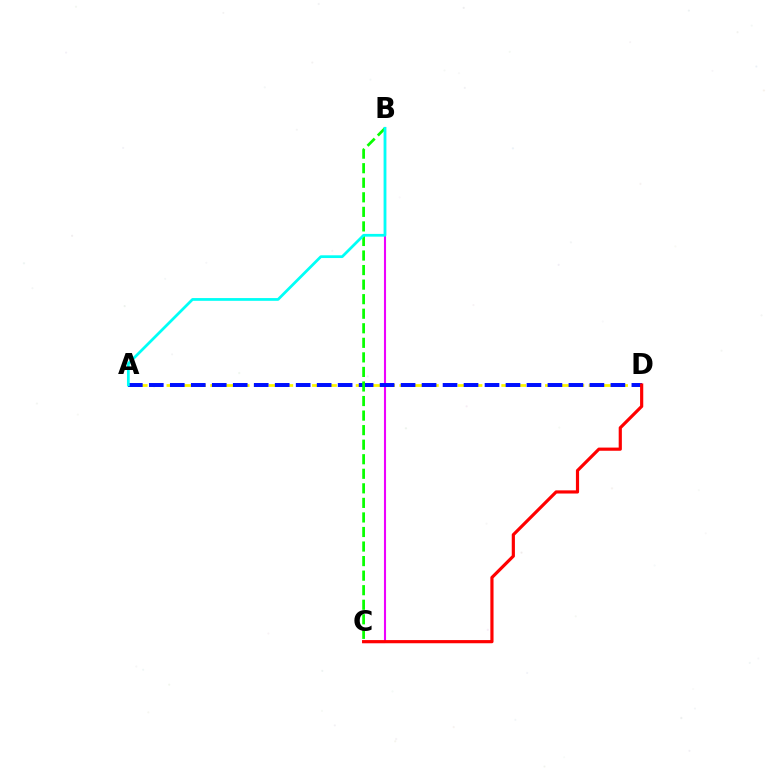{('A', 'D'): [{'color': '#fcf500', 'line_style': 'dashed', 'thickness': 1.98}, {'color': '#0010ff', 'line_style': 'dashed', 'thickness': 2.85}], ('B', 'C'): [{'color': '#ee00ff', 'line_style': 'solid', 'thickness': 1.51}, {'color': '#08ff00', 'line_style': 'dashed', 'thickness': 1.98}], ('C', 'D'): [{'color': '#ff0000', 'line_style': 'solid', 'thickness': 2.28}], ('A', 'B'): [{'color': '#00fff6', 'line_style': 'solid', 'thickness': 1.98}]}